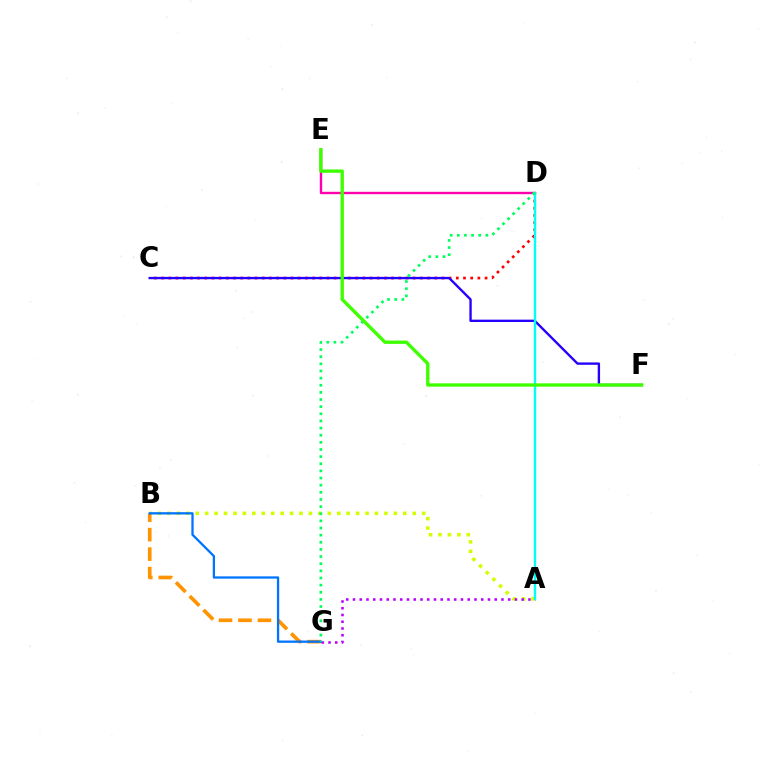{('D', 'E'): [{'color': '#ff00ac', 'line_style': 'solid', 'thickness': 1.72}], ('A', 'B'): [{'color': '#d1ff00', 'line_style': 'dotted', 'thickness': 2.56}], ('B', 'G'): [{'color': '#ff9400', 'line_style': 'dashed', 'thickness': 2.65}, {'color': '#0074ff', 'line_style': 'solid', 'thickness': 1.65}], ('A', 'G'): [{'color': '#b900ff', 'line_style': 'dotted', 'thickness': 1.83}], ('C', 'D'): [{'color': '#ff0000', 'line_style': 'dotted', 'thickness': 1.95}], ('C', 'F'): [{'color': '#2500ff', 'line_style': 'solid', 'thickness': 1.7}], ('A', 'D'): [{'color': '#00fff6', 'line_style': 'solid', 'thickness': 1.7}], ('D', 'G'): [{'color': '#00ff5c', 'line_style': 'dotted', 'thickness': 1.94}], ('E', 'F'): [{'color': '#3dff00', 'line_style': 'solid', 'thickness': 2.4}]}